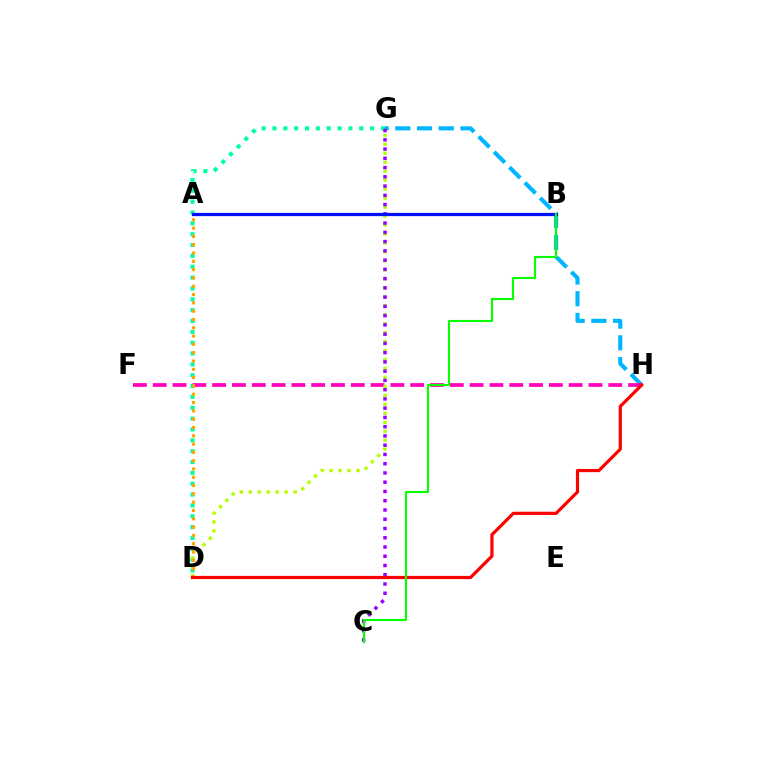{('G', 'H'): [{'color': '#00b5ff', 'line_style': 'dashed', 'thickness': 2.95}], ('F', 'H'): [{'color': '#ff00bd', 'line_style': 'dashed', 'thickness': 2.69}], ('D', 'G'): [{'color': '#00ff9d', 'line_style': 'dotted', 'thickness': 2.95}, {'color': '#b3ff00', 'line_style': 'dotted', 'thickness': 2.44}], ('C', 'G'): [{'color': '#9b00ff', 'line_style': 'dotted', 'thickness': 2.51}], ('A', 'D'): [{'color': '#ffa500', 'line_style': 'dotted', 'thickness': 2.26}], ('D', 'H'): [{'color': '#ff0000', 'line_style': 'solid', 'thickness': 2.3}], ('A', 'B'): [{'color': '#0010ff', 'line_style': 'solid', 'thickness': 2.34}], ('B', 'C'): [{'color': '#08ff00', 'line_style': 'solid', 'thickness': 1.53}]}